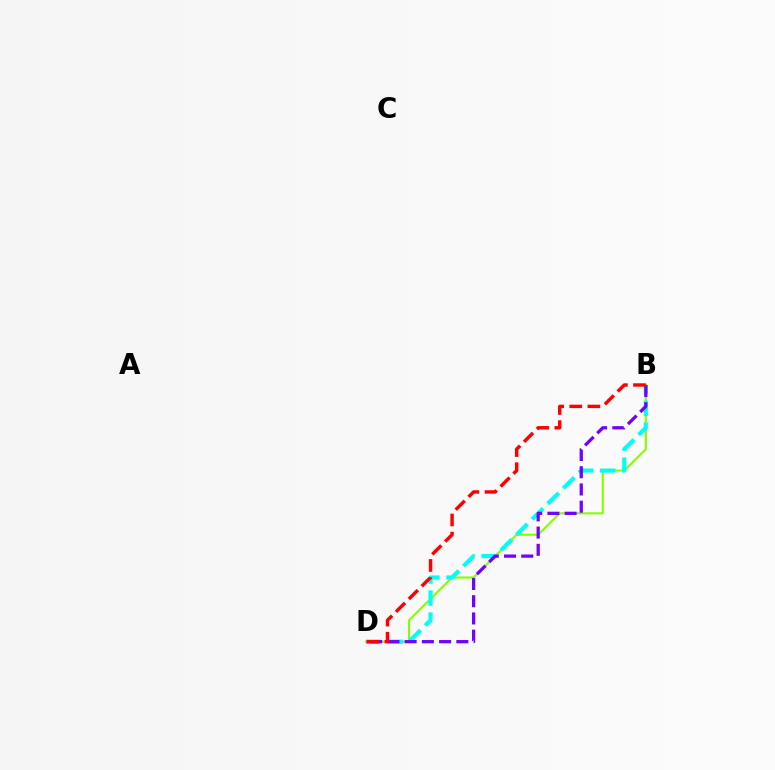{('B', 'D'): [{'color': '#84ff00', 'line_style': 'solid', 'thickness': 1.51}, {'color': '#00fff6', 'line_style': 'dashed', 'thickness': 2.99}, {'color': '#7200ff', 'line_style': 'dashed', 'thickness': 2.34}, {'color': '#ff0000', 'line_style': 'dashed', 'thickness': 2.46}]}